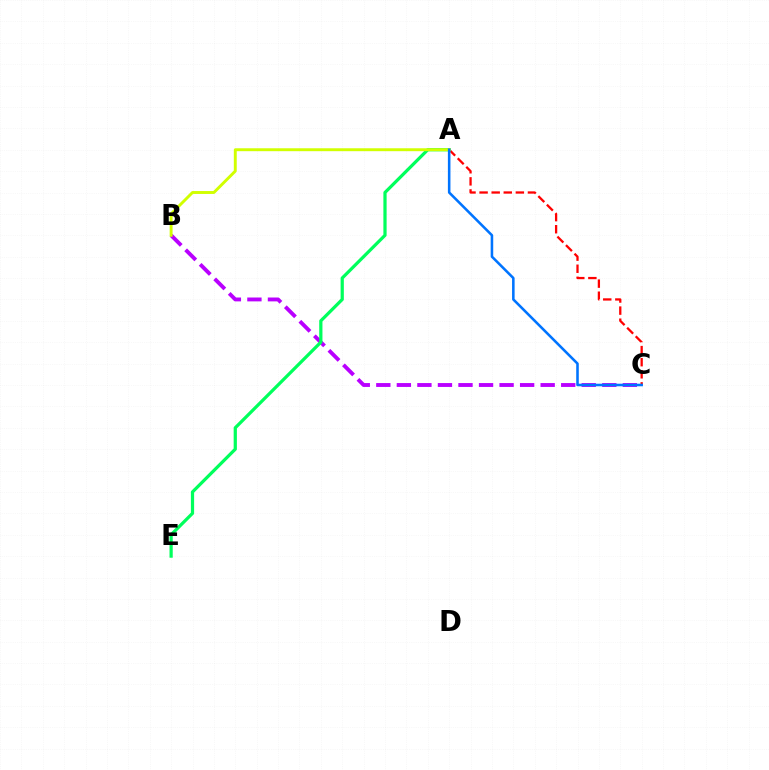{('B', 'C'): [{'color': '#b900ff', 'line_style': 'dashed', 'thickness': 2.79}], ('A', 'C'): [{'color': '#ff0000', 'line_style': 'dashed', 'thickness': 1.64}, {'color': '#0074ff', 'line_style': 'solid', 'thickness': 1.84}], ('A', 'E'): [{'color': '#00ff5c', 'line_style': 'solid', 'thickness': 2.32}], ('A', 'B'): [{'color': '#d1ff00', 'line_style': 'solid', 'thickness': 2.1}]}